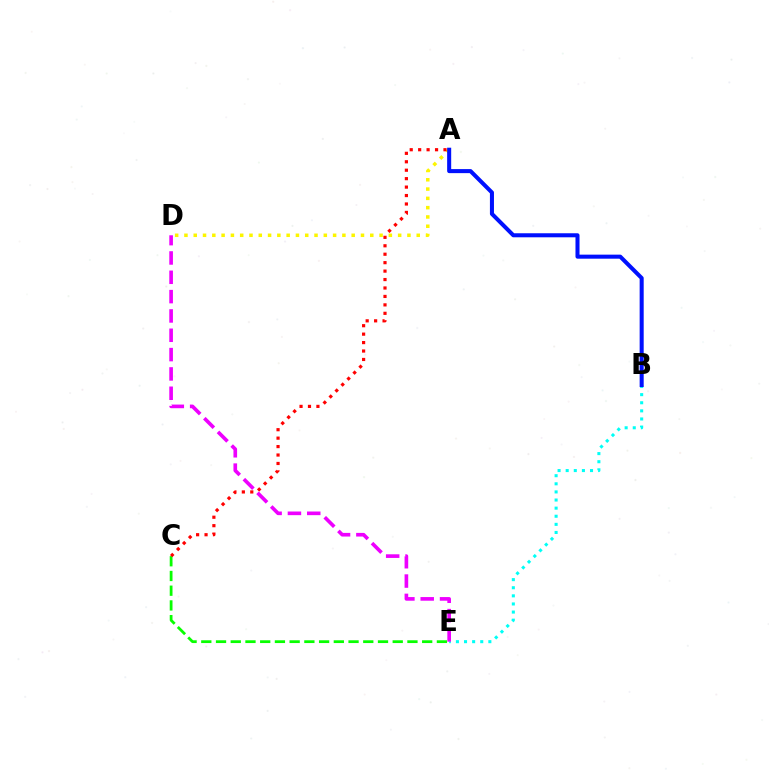{('B', 'E'): [{'color': '#00fff6', 'line_style': 'dotted', 'thickness': 2.2}], ('A', 'D'): [{'color': '#fcf500', 'line_style': 'dotted', 'thickness': 2.52}], ('C', 'E'): [{'color': '#08ff00', 'line_style': 'dashed', 'thickness': 2.0}], ('A', 'B'): [{'color': '#0010ff', 'line_style': 'solid', 'thickness': 2.91}], ('D', 'E'): [{'color': '#ee00ff', 'line_style': 'dashed', 'thickness': 2.63}], ('A', 'C'): [{'color': '#ff0000', 'line_style': 'dotted', 'thickness': 2.29}]}